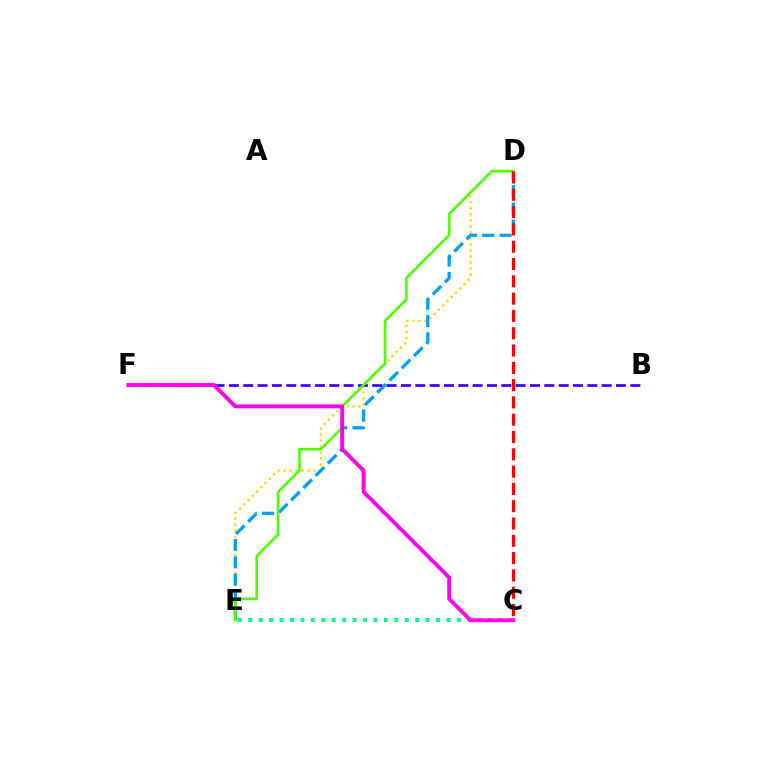{('D', 'E'): [{'color': '#ffd500', 'line_style': 'dotted', 'thickness': 1.64}, {'color': '#009eff', 'line_style': 'dashed', 'thickness': 2.35}, {'color': '#4fff00', 'line_style': 'solid', 'thickness': 1.89}], ('B', 'F'): [{'color': '#3700ff', 'line_style': 'dashed', 'thickness': 1.95}], ('C', 'E'): [{'color': '#00ff86', 'line_style': 'dotted', 'thickness': 2.84}], ('C', 'F'): [{'color': '#ff00ed', 'line_style': 'solid', 'thickness': 2.8}], ('C', 'D'): [{'color': '#ff0000', 'line_style': 'dashed', 'thickness': 2.35}]}